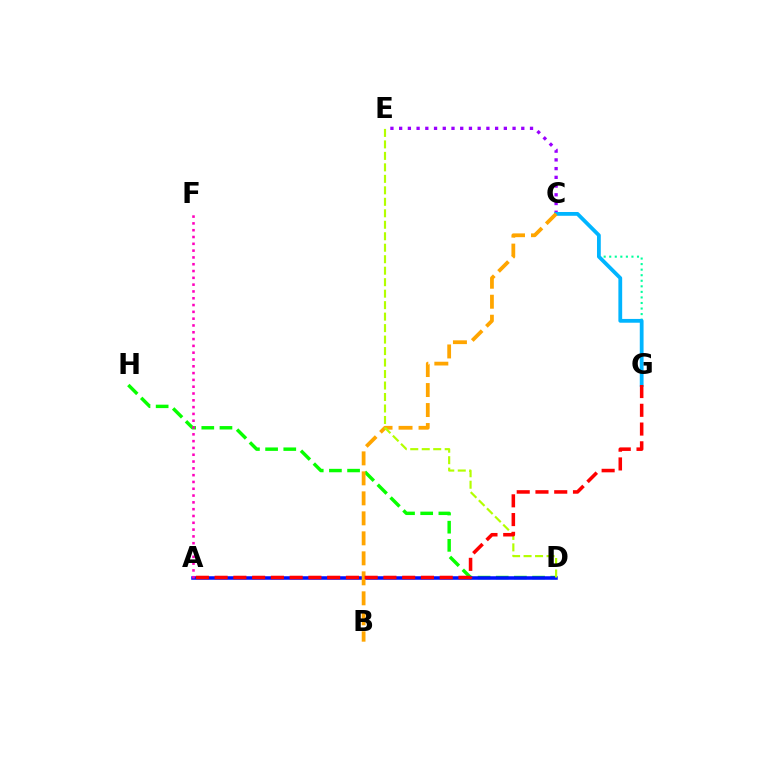{('D', 'H'): [{'color': '#08ff00', 'line_style': 'dashed', 'thickness': 2.47}], ('C', 'G'): [{'color': '#00ff9d', 'line_style': 'dotted', 'thickness': 1.51}, {'color': '#00b5ff', 'line_style': 'solid', 'thickness': 2.73}], ('A', 'D'): [{'color': '#0010ff', 'line_style': 'solid', 'thickness': 2.54}], ('C', 'E'): [{'color': '#9b00ff', 'line_style': 'dotted', 'thickness': 2.37}], ('B', 'C'): [{'color': '#ffa500', 'line_style': 'dashed', 'thickness': 2.72}], ('D', 'E'): [{'color': '#b3ff00', 'line_style': 'dashed', 'thickness': 1.56}], ('A', 'G'): [{'color': '#ff0000', 'line_style': 'dashed', 'thickness': 2.55}], ('A', 'F'): [{'color': '#ff00bd', 'line_style': 'dotted', 'thickness': 1.85}]}